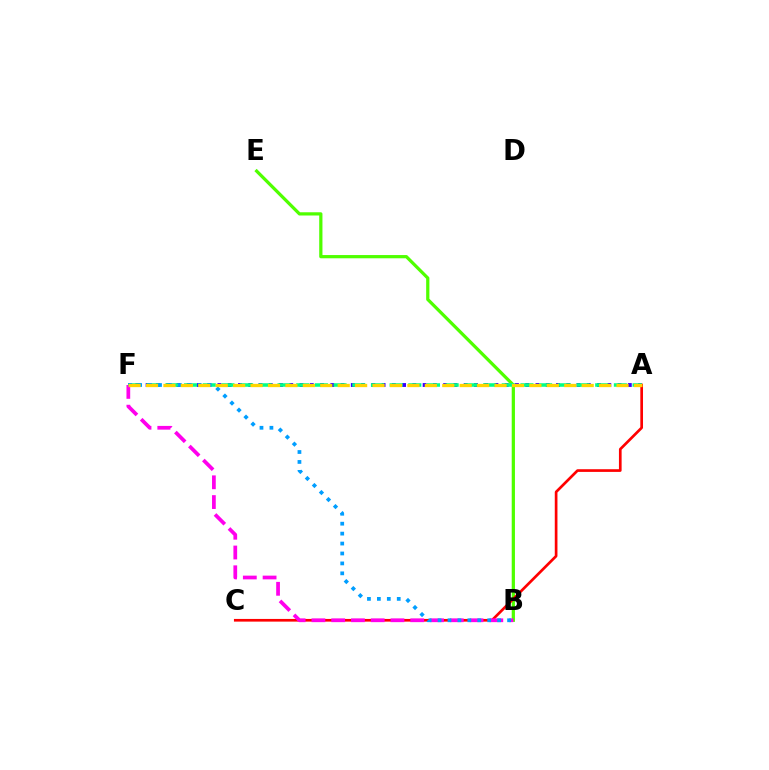{('B', 'E'): [{'color': '#4fff00', 'line_style': 'solid', 'thickness': 2.33}], ('A', 'F'): [{'color': '#3700ff', 'line_style': 'dotted', 'thickness': 2.79}, {'color': '#00ff86', 'line_style': 'dashed', 'thickness': 2.54}, {'color': '#ffd500', 'line_style': 'dashed', 'thickness': 2.37}], ('A', 'C'): [{'color': '#ff0000', 'line_style': 'solid', 'thickness': 1.93}], ('B', 'F'): [{'color': '#ff00ed', 'line_style': 'dashed', 'thickness': 2.69}, {'color': '#009eff', 'line_style': 'dotted', 'thickness': 2.7}]}